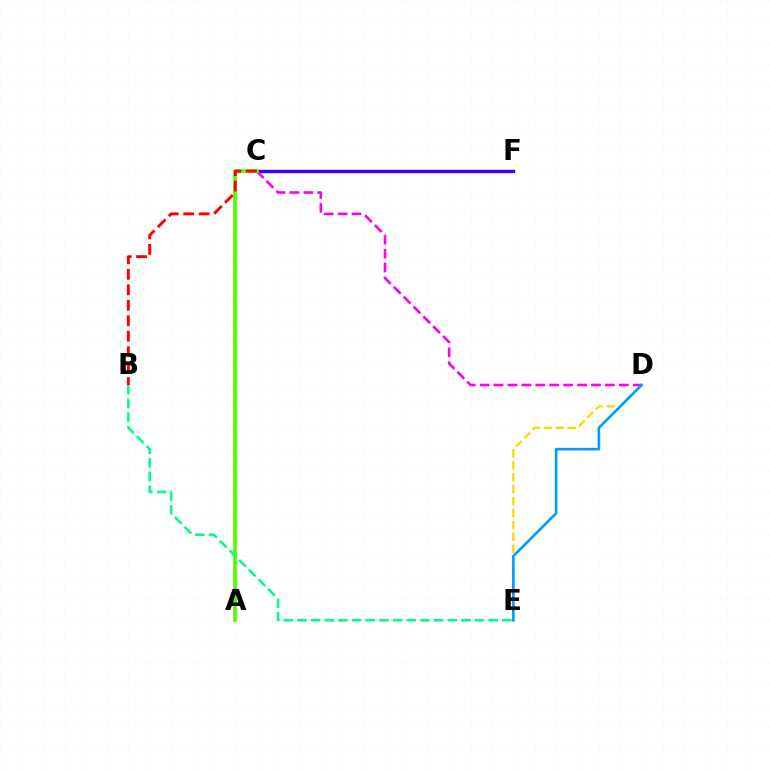{('C', 'F'): [{'color': '#3700ff', 'line_style': 'solid', 'thickness': 2.43}], ('C', 'D'): [{'color': '#ff00ed', 'line_style': 'dashed', 'thickness': 1.89}], ('A', 'C'): [{'color': '#4fff00', 'line_style': 'solid', 'thickness': 2.69}], ('B', 'C'): [{'color': '#ff0000', 'line_style': 'dashed', 'thickness': 2.1}], ('D', 'E'): [{'color': '#ffd500', 'line_style': 'dashed', 'thickness': 1.62}, {'color': '#009eff', 'line_style': 'solid', 'thickness': 1.89}], ('B', 'E'): [{'color': '#00ff86', 'line_style': 'dashed', 'thickness': 1.86}]}